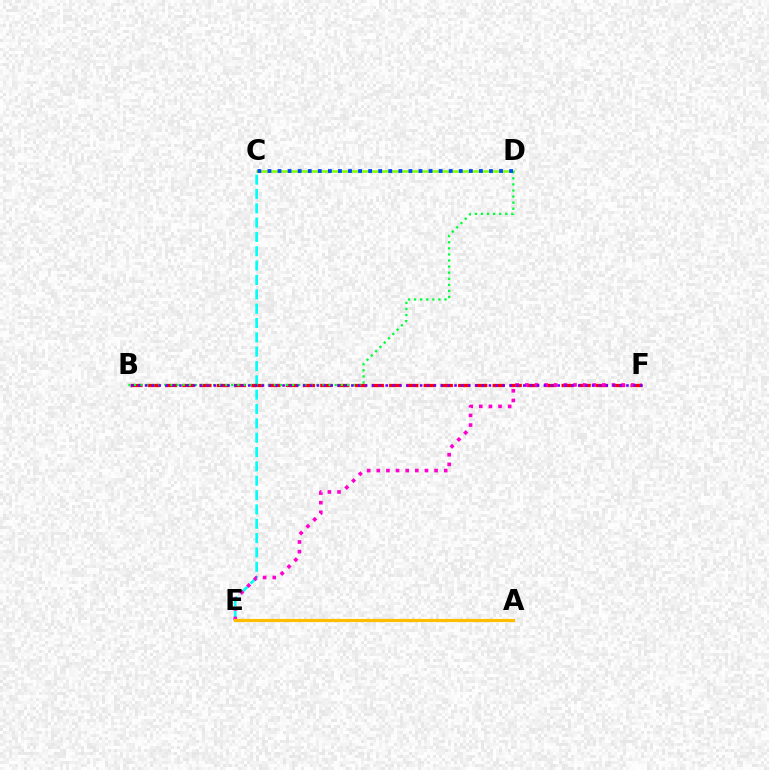{('C', 'D'): [{'color': '#84ff00', 'line_style': 'solid', 'thickness': 1.81}, {'color': '#004bff', 'line_style': 'dotted', 'thickness': 2.74}], ('C', 'E'): [{'color': '#00fff6', 'line_style': 'dashed', 'thickness': 1.95}], ('B', 'F'): [{'color': '#ff0000', 'line_style': 'dashed', 'thickness': 2.34}, {'color': '#7200ff', 'line_style': 'dotted', 'thickness': 1.87}], ('B', 'D'): [{'color': '#00ff39', 'line_style': 'dotted', 'thickness': 1.65}], ('E', 'F'): [{'color': '#ff00cf', 'line_style': 'dotted', 'thickness': 2.62}], ('A', 'E'): [{'color': '#ffbd00', 'line_style': 'solid', 'thickness': 2.3}]}